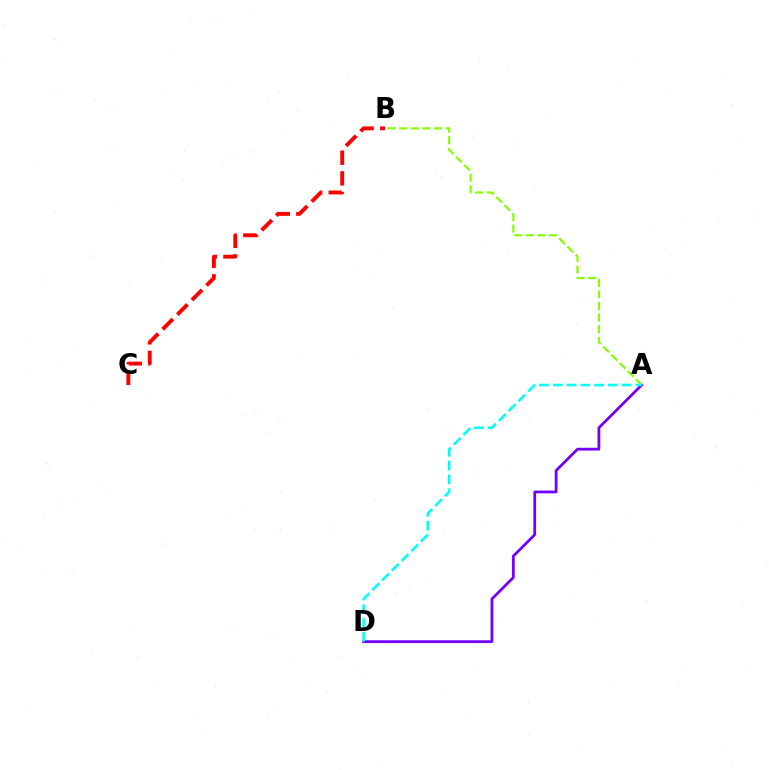{('A', 'D'): [{'color': '#7200ff', 'line_style': 'solid', 'thickness': 2.0}, {'color': '#00fff6', 'line_style': 'dashed', 'thickness': 1.87}], ('A', 'B'): [{'color': '#84ff00', 'line_style': 'dashed', 'thickness': 1.57}], ('B', 'C'): [{'color': '#ff0000', 'line_style': 'dashed', 'thickness': 2.8}]}